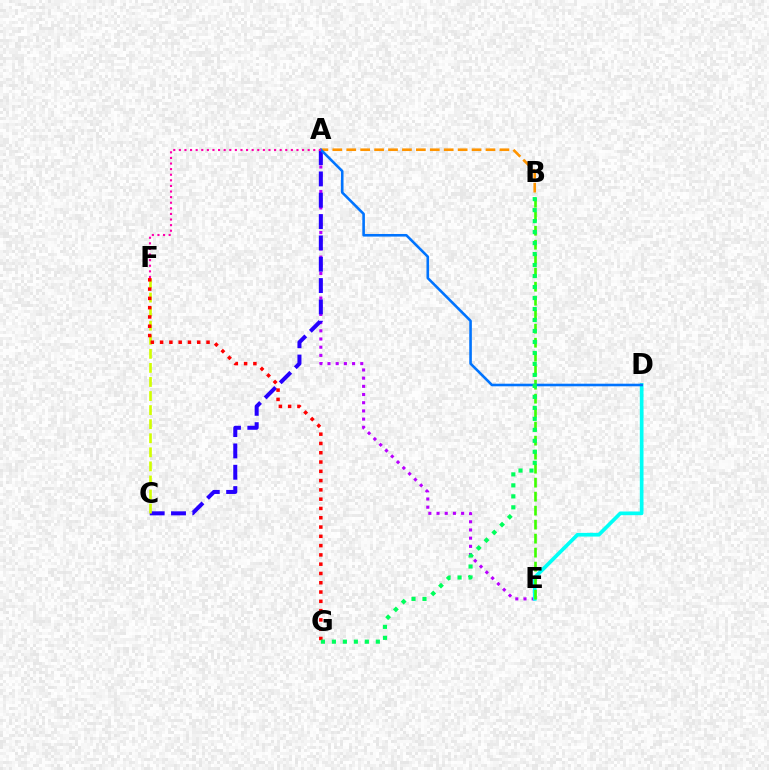{('A', 'E'): [{'color': '#b900ff', 'line_style': 'dotted', 'thickness': 2.23}], ('A', 'C'): [{'color': '#2500ff', 'line_style': 'dashed', 'thickness': 2.9}], ('C', 'F'): [{'color': '#d1ff00', 'line_style': 'dashed', 'thickness': 1.91}], ('A', 'B'): [{'color': '#ff9400', 'line_style': 'dashed', 'thickness': 1.89}], ('D', 'E'): [{'color': '#00fff6', 'line_style': 'solid', 'thickness': 2.66}], ('B', 'E'): [{'color': '#3dff00', 'line_style': 'dashed', 'thickness': 1.9}], ('A', 'D'): [{'color': '#0074ff', 'line_style': 'solid', 'thickness': 1.87}], ('F', 'G'): [{'color': '#ff0000', 'line_style': 'dotted', 'thickness': 2.52}], ('A', 'F'): [{'color': '#ff00ac', 'line_style': 'dotted', 'thickness': 1.52}], ('B', 'G'): [{'color': '#00ff5c', 'line_style': 'dotted', 'thickness': 2.98}]}